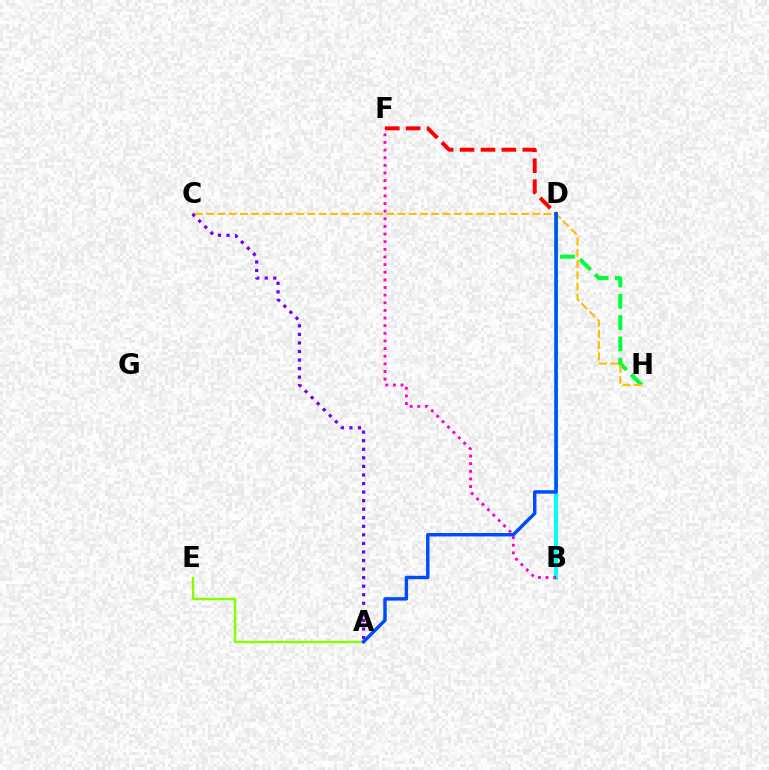{('B', 'D'): [{'color': '#00fff6', 'line_style': 'solid', 'thickness': 2.88}], ('A', 'C'): [{'color': '#7200ff', 'line_style': 'dotted', 'thickness': 2.32}], ('D', 'H'): [{'color': '#00ff39', 'line_style': 'dashed', 'thickness': 2.89}], ('A', 'E'): [{'color': '#84ff00', 'line_style': 'solid', 'thickness': 1.72}], ('C', 'H'): [{'color': '#ffbd00', 'line_style': 'dashed', 'thickness': 1.53}], ('B', 'F'): [{'color': '#ff00cf', 'line_style': 'dotted', 'thickness': 2.07}], ('D', 'F'): [{'color': '#ff0000', 'line_style': 'dashed', 'thickness': 2.84}], ('A', 'D'): [{'color': '#004bff', 'line_style': 'solid', 'thickness': 2.47}]}